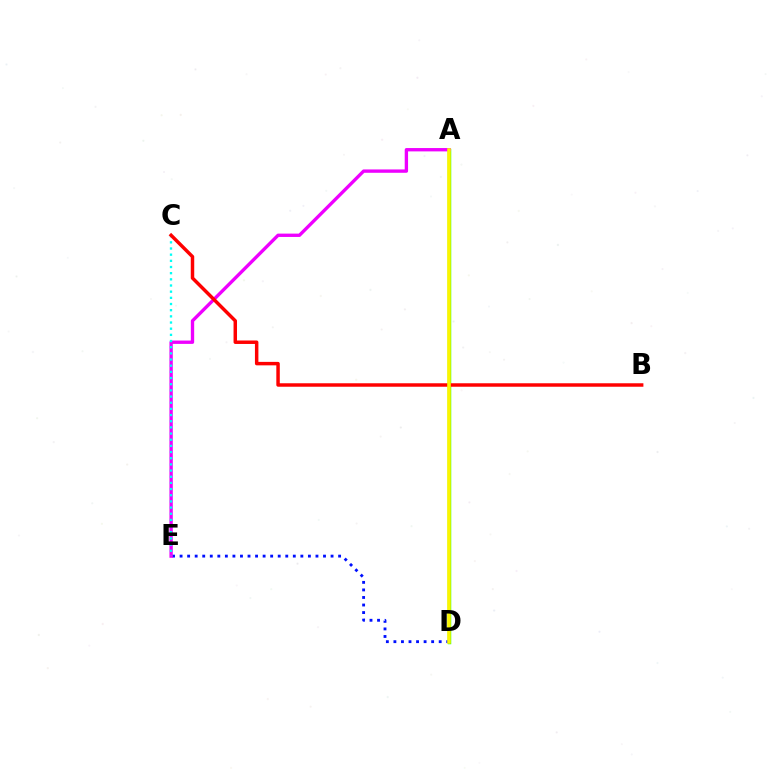{('A', 'D'): [{'color': '#08ff00', 'line_style': 'solid', 'thickness': 2.46}, {'color': '#fcf500', 'line_style': 'solid', 'thickness': 2.58}], ('D', 'E'): [{'color': '#0010ff', 'line_style': 'dotted', 'thickness': 2.05}], ('A', 'E'): [{'color': '#ee00ff', 'line_style': 'solid', 'thickness': 2.41}], ('C', 'E'): [{'color': '#00fff6', 'line_style': 'dotted', 'thickness': 1.68}], ('B', 'C'): [{'color': '#ff0000', 'line_style': 'solid', 'thickness': 2.5}]}